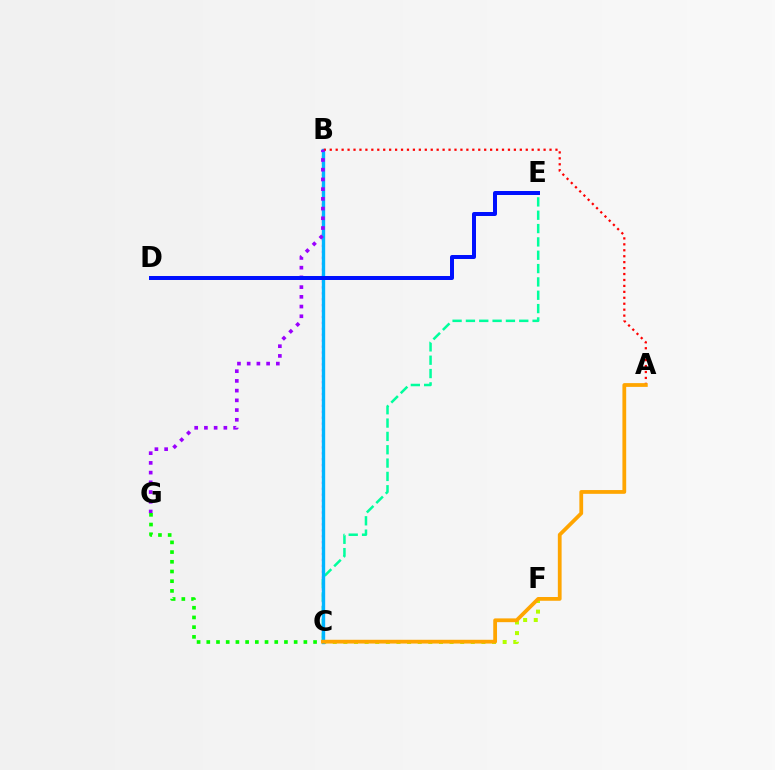{('C', 'F'): [{'color': '#b3ff00', 'line_style': 'dotted', 'thickness': 2.89}], ('B', 'C'): [{'color': '#ff00bd', 'line_style': 'dotted', 'thickness': 1.61}, {'color': '#00b5ff', 'line_style': 'solid', 'thickness': 2.42}], ('C', 'E'): [{'color': '#00ff9d', 'line_style': 'dashed', 'thickness': 1.81}], ('A', 'B'): [{'color': '#ff0000', 'line_style': 'dotted', 'thickness': 1.61}], ('B', 'G'): [{'color': '#9b00ff', 'line_style': 'dotted', 'thickness': 2.64}], ('C', 'G'): [{'color': '#08ff00', 'line_style': 'dotted', 'thickness': 2.64}], ('A', 'C'): [{'color': '#ffa500', 'line_style': 'solid', 'thickness': 2.71}], ('D', 'E'): [{'color': '#0010ff', 'line_style': 'solid', 'thickness': 2.87}]}